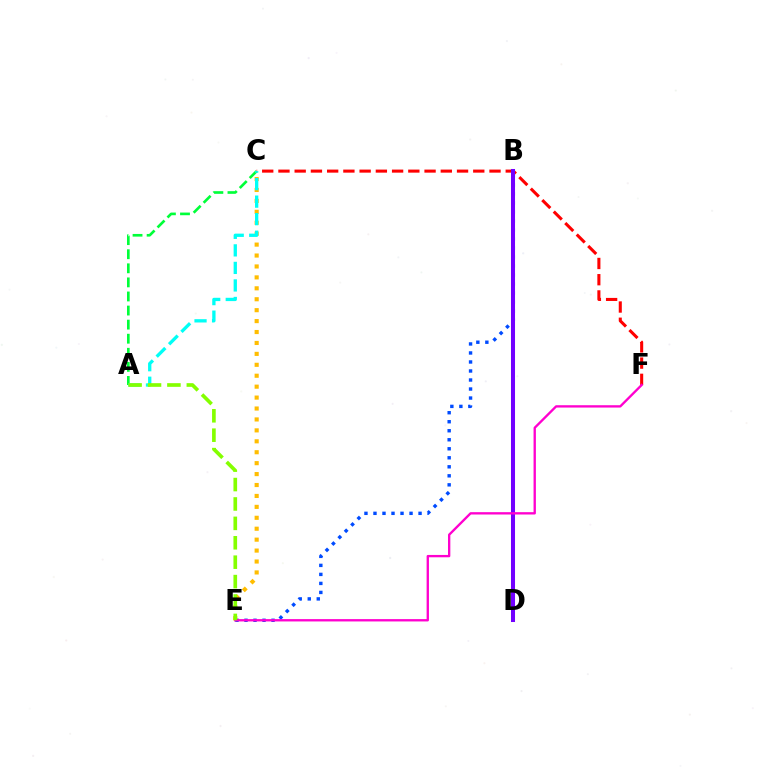{('B', 'E'): [{'color': '#004bff', 'line_style': 'dotted', 'thickness': 2.45}], ('A', 'C'): [{'color': '#00ff39', 'line_style': 'dashed', 'thickness': 1.91}, {'color': '#00fff6', 'line_style': 'dashed', 'thickness': 2.38}], ('C', 'E'): [{'color': '#ffbd00', 'line_style': 'dotted', 'thickness': 2.97}], ('C', 'F'): [{'color': '#ff0000', 'line_style': 'dashed', 'thickness': 2.21}], ('B', 'D'): [{'color': '#7200ff', 'line_style': 'solid', 'thickness': 2.91}], ('E', 'F'): [{'color': '#ff00cf', 'line_style': 'solid', 'thickness': 1.69}], ('A', 'E'): [{'color': '#84ff00', 'line_style': 'dashed', 'thickness': 2.64}]}